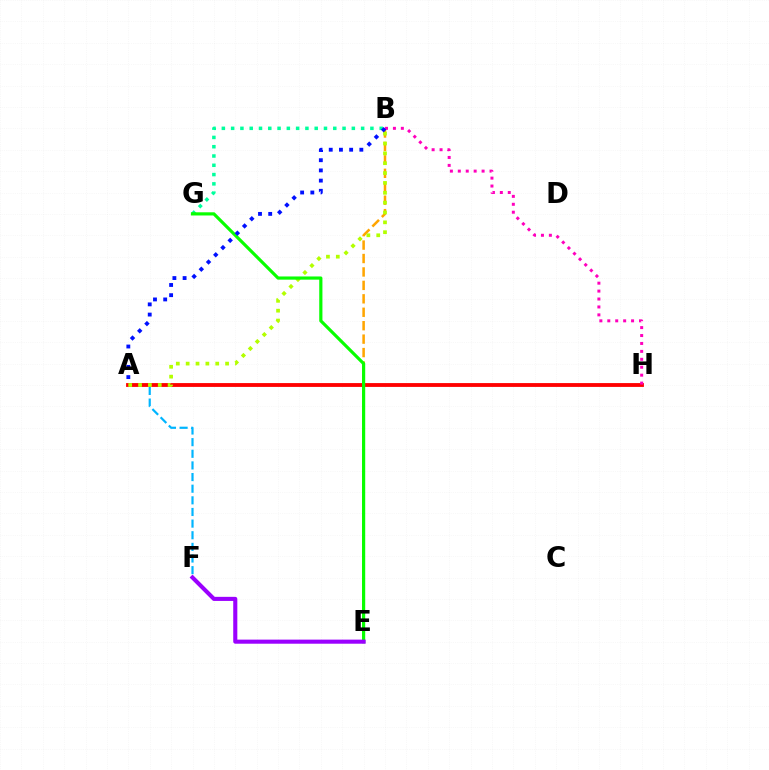{('A', 'F'): [{'color': '#00b5ff', 'line_style': 'dashed', 'thickness': 1.58}], ('B', 'E'): [{'color': '#ffa500', 'line_style': 'dashed', 'thickness': 1.83}], ('A', 'H'): [{'color': '#ff0000', 'line_style': 'solid', 'thickness': 2.76}], ('A', 'B'): [{'color': '#b3ff00', 'line_style': 'dotted', 'thickness': 2.68}, {'color': '#0010ff', 'line_style': 'dotted', 'thickness': 2.77}], ('B', 'G'): [{'color': '#00ff9d', 'line_style': 'dotted', 'thickness': 2.52}], ('E', 'G'): [{'color': '#08ff00', 'line_style': 'solid', 'thickness': 2.29}], ('B', 'H'): [{'color': '#ff00bd', 'line_style': 'dotted', 'thickness': 2.15}], ('E', 'F'): [{'color': '#9b00ff', 'line_style': 'solid', 'thickness': 2.95}]}